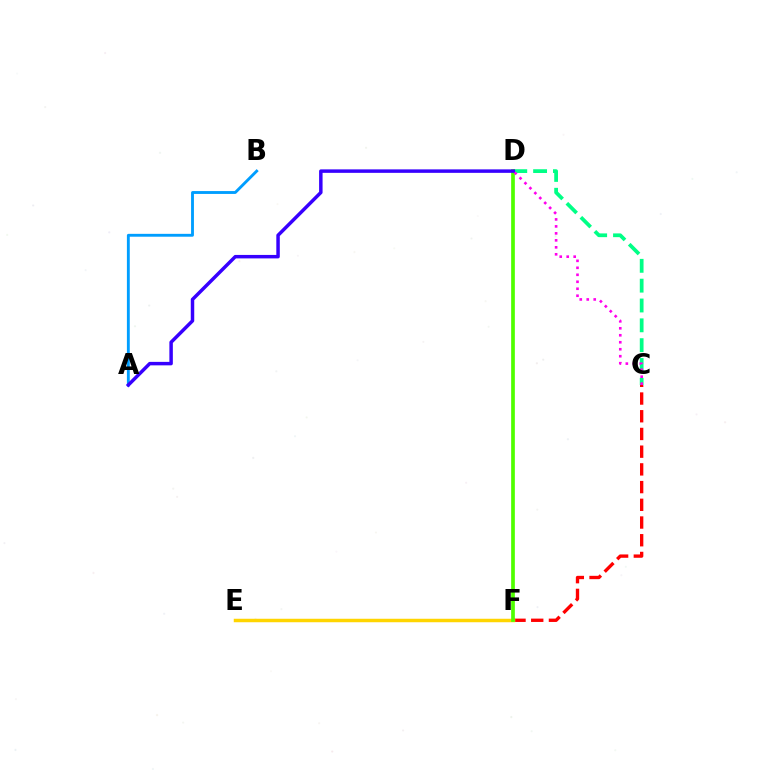{('C', 'D'): [{'color': '#00ff86', 'line_style': 'dashed', 'thickness': 2.69}, {'color': '#ff00ed', 'line_style': 'dotted', 'thickness': 1.9}], ('C', 'F'): [{'color': '#ff0000', 'line_style': 'dashed', 'thickness': 2.41}], ('E', 'F'): [{'color': '#ffd500', 'line_style': 'solid', 'thickness': 2.5}], ('D', 'F'): [{'color': '#4fff00', 'line_style': 'solid', 'thickness': 2.67}], ('A', 'B'): [{'color': '#009eff', 'line_style': 'solid', 'thickness': 2.07}], ('A', 'D'): [{'color': '#3700ff', 'line_style': 'solid', 'thickness': 2.5}]}